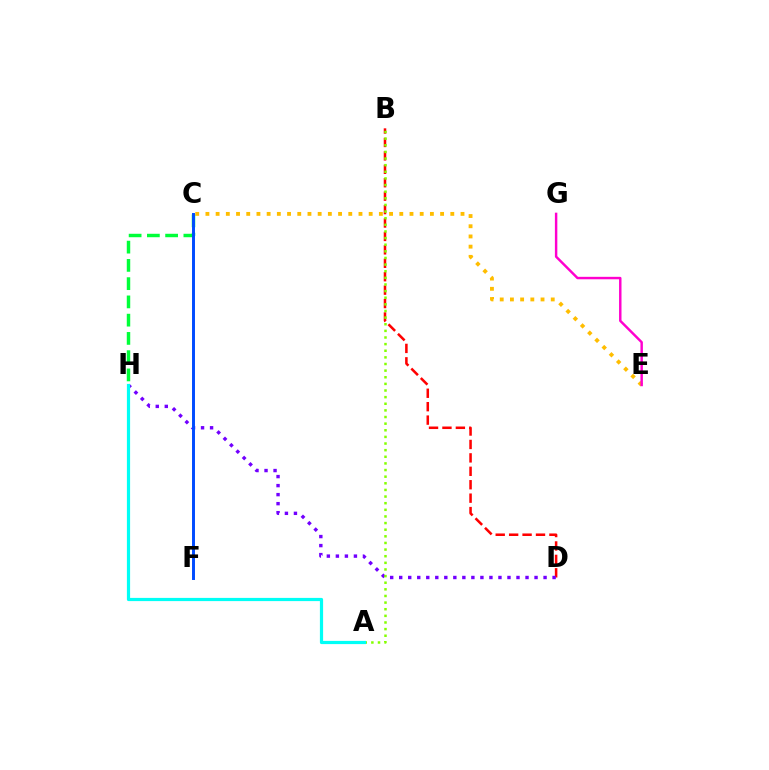{('C', 'E'): [{'color': '#ffbd00', 'line_style': 'dotted', 'thickness': 2.77}], ('E', 'G'): [{'color': '#ff00cf', 'line_style': 'solid', 'thickness': 1.76}], ('C', 'H'): [{'color': '#00ff39', 'line_style': 'dashed', 'thickness': 2.48}], ('B', 'D'): [{'color': '#ff0000', 'line_style': 'dashed', 'thickness': 1.82}], ('D', 'H'): [{'color': '#7200ff', 'line_style': 'dotted', 'thickness': 2.45}], ('A', 'B'): [{'color': '#84ff00', 'line_style': 'dotted', 'thickness': 1.8}], ('C', 'F'): [{'color': '#004bff', 'line_style': 'solid', 'thickness': 2.12}], ('A', 'H'): [{'color': '#00fff6', 'line_style': 'solid', 'thickness': 2.31}]}